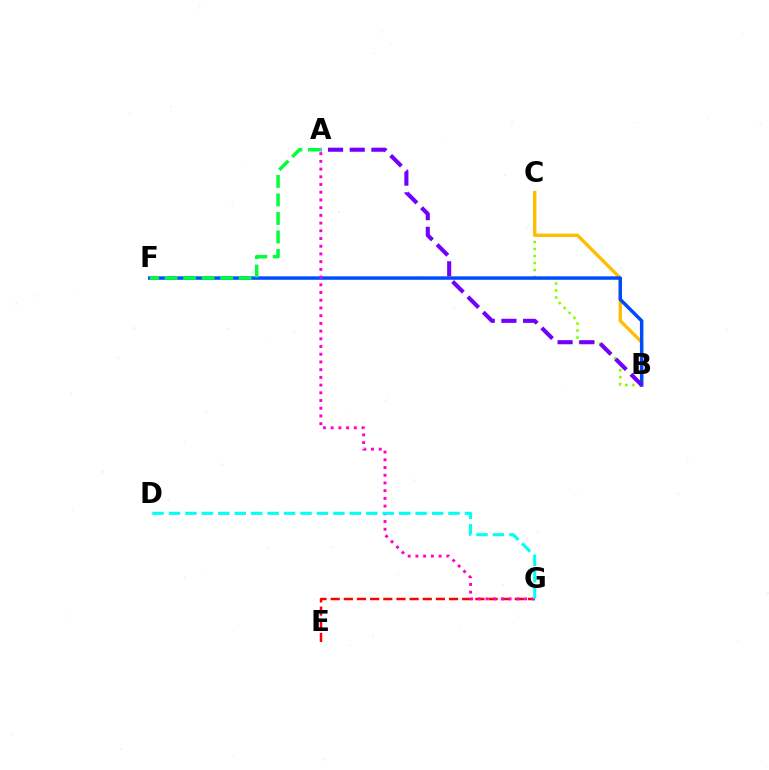{('B', 'C'): [{'color': '#84ff00', 'line_style': 'dotted', 'thickness': 1.9}, {'color': '#ffbd00', 'line_style': 'solid', 'thickness': 2.41}], ('E', 'G'): [{'color': '#ff0000', 'line_style': 'dashed', 'thickness': 1.79}], ('B', 'F'): [{'color': '#004bff', 'line_style': 'solid', 'thickness': 2.49}], ('A', 'G'): [{'color': '#ff00cf', 'line_style': 'dotted', 'thickness': 2.1}], ('D', 'G'): [{'color': '#00fff6', 'line_style': 'dashed', 'thickness': 2.23}], ('A', 'B'): [{'color': '#7200ff', 'line_style': 'dashed', 'thickness': 2.95}], ('A', 'F'): [{'color': '#00ff39', 'line_style': 'dashed', 'thickness': 2.51}]}